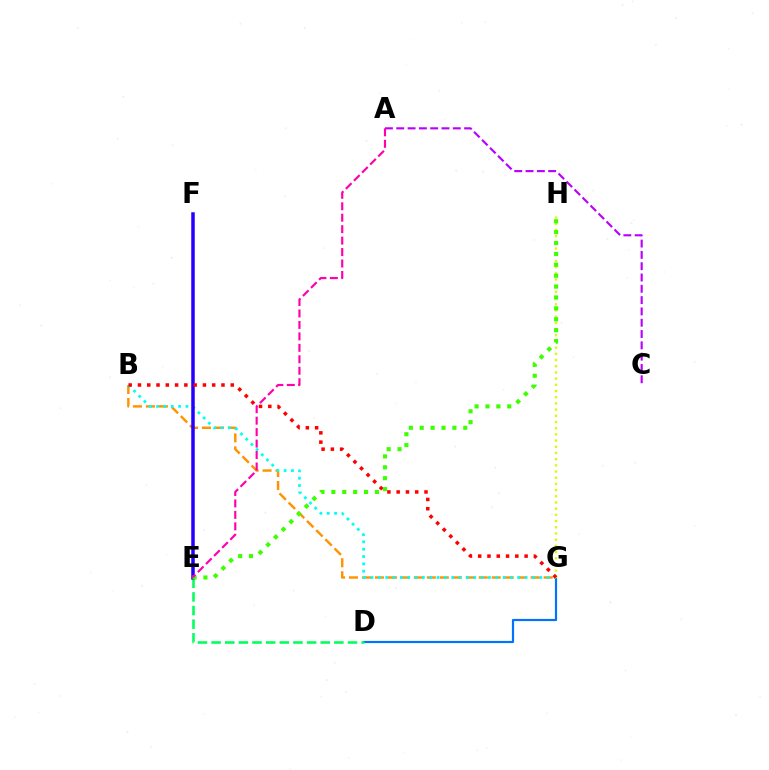{('B', 'G'): [{'color': '#ff9400', 'line_style': 'dashed', 'thickness': 1.76}, {'color': '#00fff6', 'line_style': 'dotted', 'thickness': 1.99}, {'color': '#ff0000', 'line_style': 'dotted', 'thickness': 2.52}], ('D', 'G'): [{'color': '#0074ff', 'line_style': 'solid', 'thickness': 1.57}], ('A', 'C'): [{'color': '#b900ff', 'line_style': 'dashed', 'thickness': 1.54}], ('G', 'H'): [{'color': '#d1ff00', 'line_style': 'dotted', 'thickness': 1.68}], ('D', 'E'): [{'color': '#00ff5c', 'line_style': 'dashed', 'thickness': 1.85}], ('E', 'F'): [{'color': '#2500ff', 'line_style': 'solid', 'thickness': 2.52}], ('E', 'H'): [{'color': '#3dff00', 'line_style': 'dotted', 'thickness': 2.96}], ('A', 'E'): [{'color': '#ff00ac', 'line_style': 'dashed', 'thickness': 1.56}]}